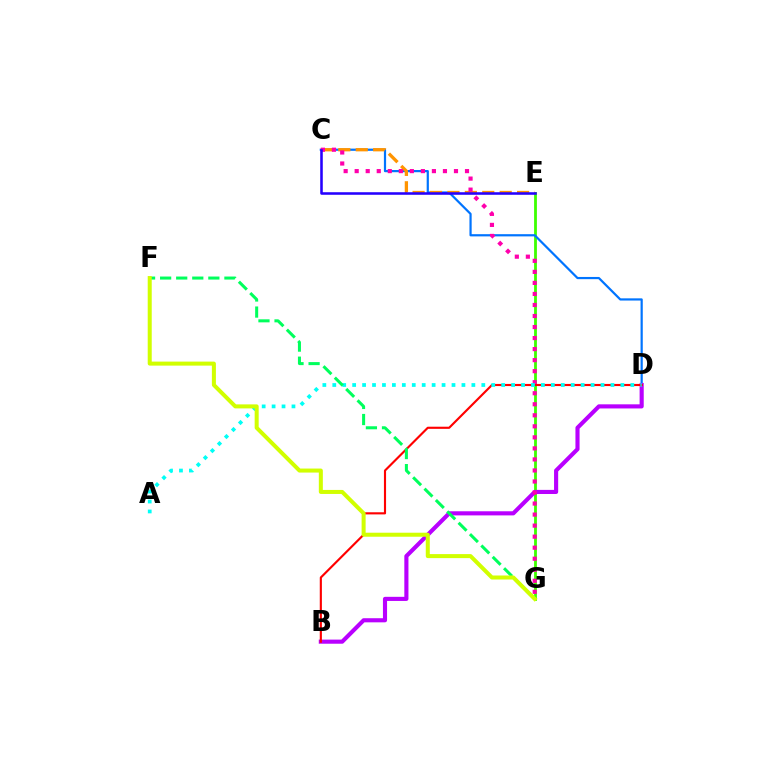{('E', 'G'): [{'color': '#3dff00', 'line_style': 'solid', 'thickness': 2.02}], ('C', 'D'): [{'color': '#0074ff', 'line_style': 'solid', 'thickness': 1.59}], ('C', 'E'): [{'color': '#ff9400', 'line_style': 'dashed', 'thickness': 2.37}, {'color': '#2500ff', 'line_style': 'solid', 'thickness': 1.84}], ('B', 'D'): [{'color': '#b900ff', 'line_style': 'solid', 'thickness': 2.97}, {'color': '#ff0000', 'line_style': 'solid', 'thickness': 1.54}], ('C', 'G'): [{'color': '#ff00ac', 'line_style': 'dotted', 'thickness': 3.0}], ('A', 'D'): [{'color': '#00fff6', 'line_style': 'dotted', 'thickness': 2.7}], ('F', 'G'): [{'color': '#00ff5c', 'line_style': 'dashed', 'thickness': 2.18}, {'color': '#d1ff00', 'line_style': 'solid', 'thickness': 2.89}]}